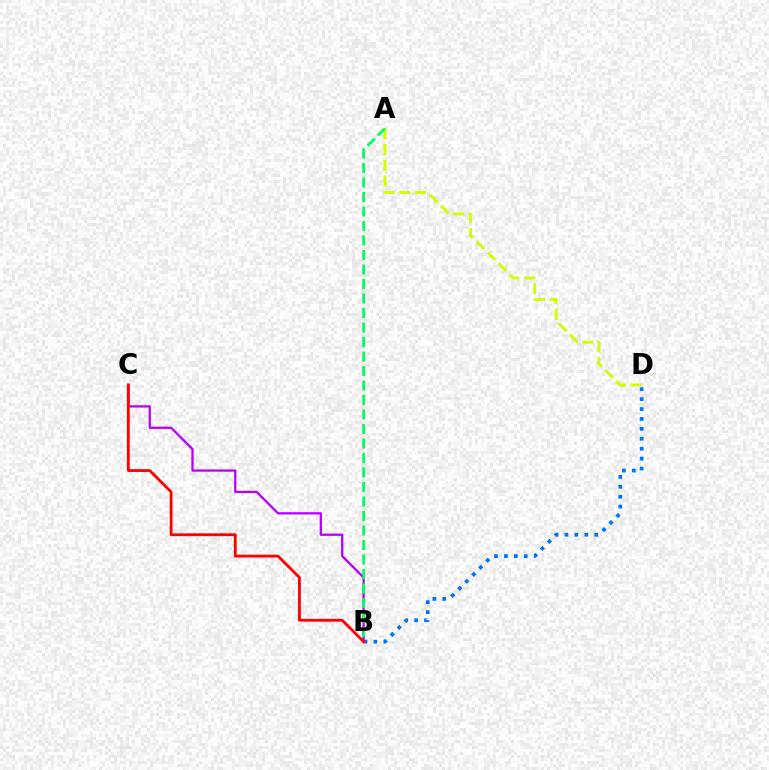{('B', 'D'): [{'color': '#0074ff', 'line_style': 'dotted', 'thickness': 2.69}], ('B', 'C'): [{'color': '#b900ff', 'line_style': 'solid', 'thickness': 1.65}, {'color': '#ff0000', 'line_style': 'solid', 'thickness': 2.02}], ('A', 'D'): [{'color': '#d1ff00', 'line_style': 'dashed', 'thickness': 2.13}], ('A', 'B'): [{'color': '#00ff5c', 'line_style': 'dashed', 'thickness': 1.97}]}